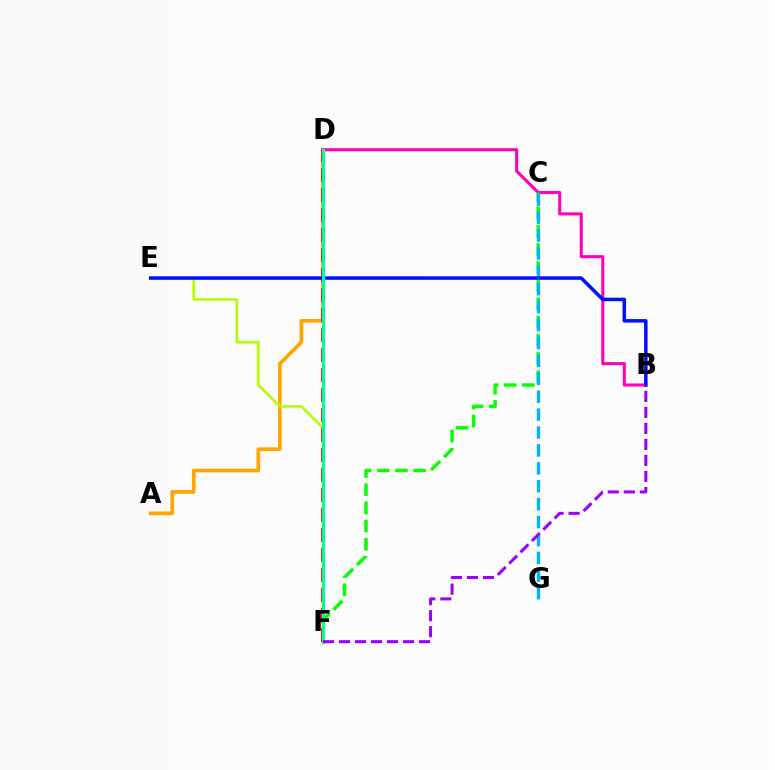{('A', 'D'): [{'color': '#ffa500', 'line_style': 'solid', 'thickness': 2.64}], ('B', 'D'): [{'color': '#ff00bd', 'line_style': 'solid', 'thickness': 2.21}], ('E', 'F'): [{'color': '#b3ff00', 'line_style': 'solid', 'thickness': 1.88}], ('C', 'F'): [{'color': '#08ff00', 'line_style': 'dashed', 'thickness': 2.47}], ('C', 'G'): [{'color': '#00b5ff', 'line_style': 'dashed', 'thickness': 2.43}], ('D', 'F'): [{'color': '#ff0000', 'line_style': 'dashed', 'thickness': 2.72}, {'color': '#00ff9d', 'line_style': 'solid', 'thickness': 2.28}], ('B', 'E'): [{'color': '#0010ff', 'line_style': 'solid', 'thickness': 2.52}], ('B', 'F'): [{'color': '#9b00ff', 'line_style': 'dashed', 'thickness': 2.17}]}